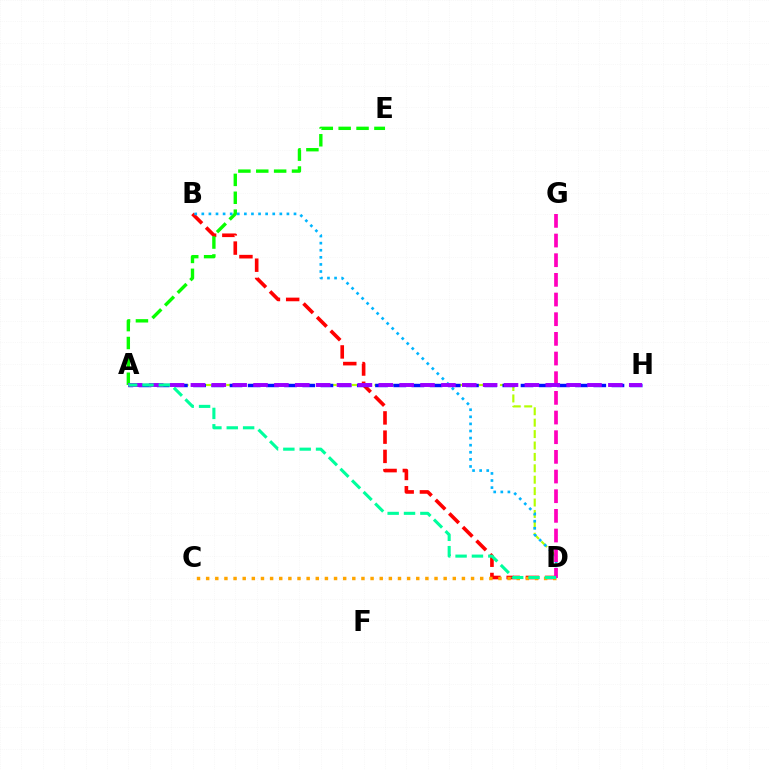{('B', 'D'): [{'color': '#ff0000', 'line_style': 'dashed', 'thickness': 2.61}, {'color': '#00b5ff', 'line_style': 'dotted', 'thickness': 1.93}], ('A', 'E'): [{'color': '#08ff00', 'line_style': 'dashed', 'thickness': 2.43}], ('C', 'D'): [{'color': '#ffa500', 'line_style': 'dotted', 'thickness': 2.48}], ('A', 'D'): [{'color': '#b3ff00', 'line_style': 'dashed', 'thickness': 1.55}, {'color': '#00ff9d', 'line_style': 'dashed', 'thickness': 2.22}], ('D', 'G'): [{'color': '#ff00bd', 'line_style': 'dashed', 'thickness': 2.67}], ('A', 'H'): [{'color': '#0010ff', 'line_style': 'dashed', 'thickness': 2.47}, {'color': '#9b00ff', 'line_style': 'dashed', 'thickness': 2.84}]}